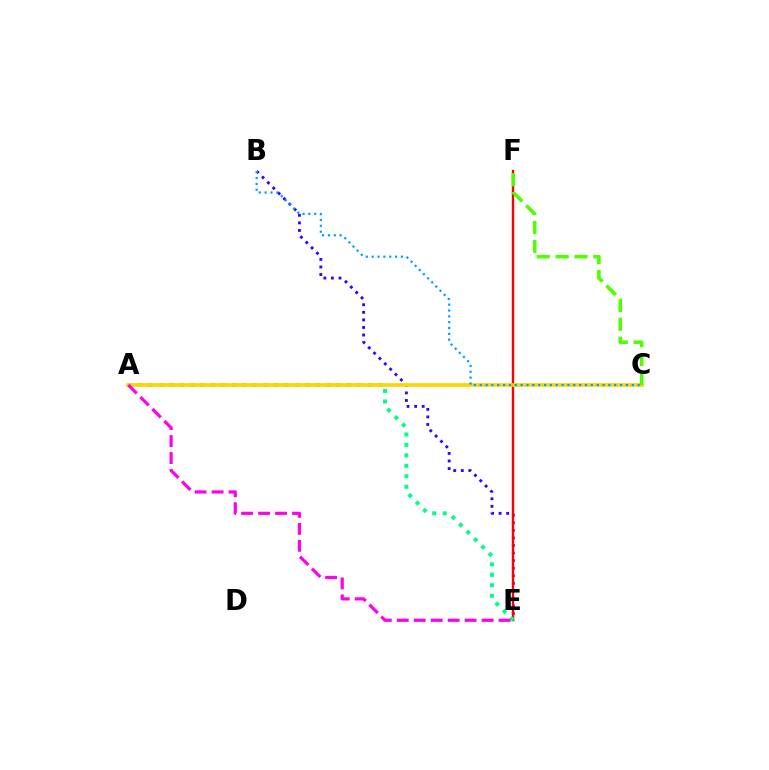{('B', 'E'): [{'color': '#3700ff', 'line_style': 'dotted', 'thickness': 2.05}], ('E', 'F'): [{'color': '#ff0000', 'line_style': 'solid', 'thickness': 1.71}], ('A', 'E'): [{'color': '#00ff86', 'line_style': 'dotted', 'thickness': 2.84}, {'color': '#ff00ed', 'line_style': 'dashed', 'thickness': 2.3}], ('A', 'C'): [{'color': '#ffd500', 'line_style': 'solid', 'thickness': 2.65}], ('C', 'F'): [{'color': '#4fff00', 'line_style': 'dashed', 'thickness': 2.56}], ('B', 'C'): [{'color': '#009eff', 'line_style': 'dotted', 'thickness': 1.59}]}